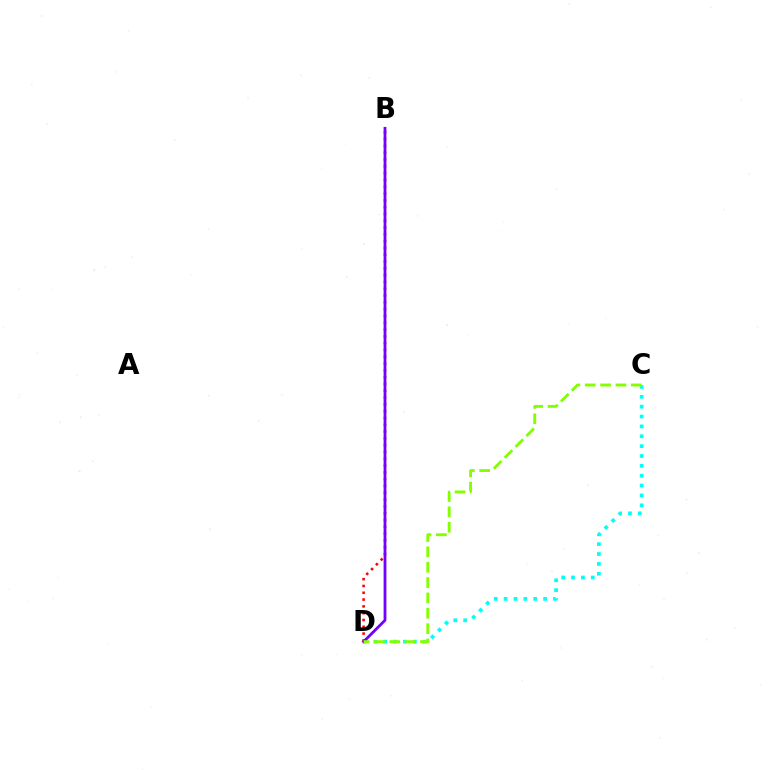{('B', 'D'): [{'color': '#ff0000', 'line_style': 'dotted', 'thickness': 1.85}, {'color': '#7200ff', 'line_style': 'solid', 'thickness': 2.01}], ('C', 'D'): [{'color': '#00fff6', 'line_style': 'dotted', 'thickness': 2.68}, {'color': '#84ff00', 'line_style': 'dashed', 'thickness': 2.09}]}